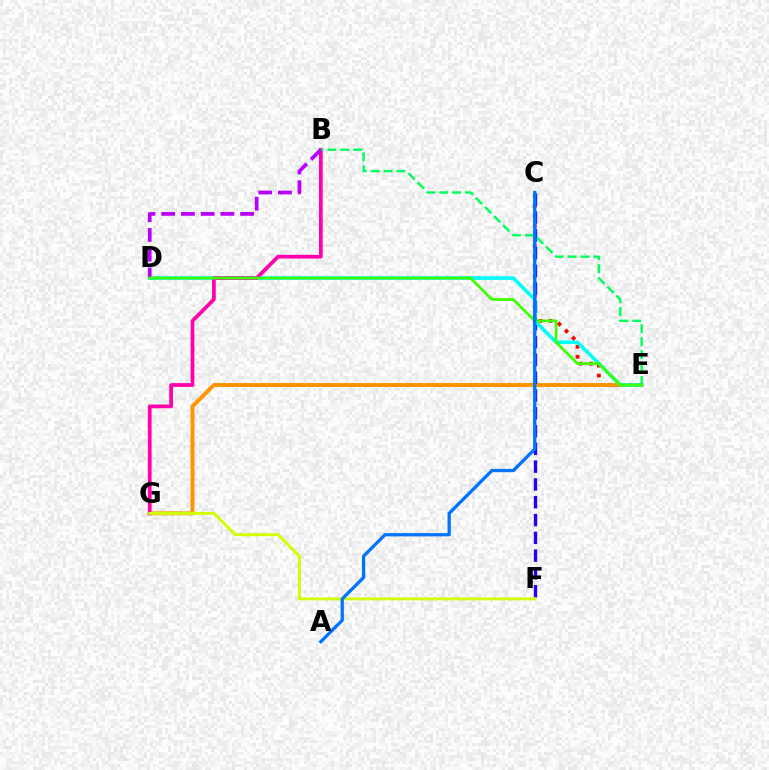{('C', 'E'): [{'color': '#ff0000', 'line_style': 'dotted', 'thickness': 2.73}], ('E', 'G'): [{'color': '#ff9400', 'line_style': 'solid', 'thickness': 2.82}], ('C', 'F'): [{'color': '#2500ff', 'line_style': 'dashed', 'thickness': 2.42}], ('D', 'E'): [{'color': '#00fff6', 'line_style': 'solid', 'thickness': 2.59}, {'color': '#3dff00', 'line_style': 'solid', 'thickness': 1.97}], ('B', 'G'): [{'color': '#ff00ac', 'line_style': 'solid', 'thickness': 2.69}], ('F', 'G'): [{'color': '#d1ff00', 'line_style': 'solid', 'thickness': 2.12}], ('B', 'E'): [{'color': '#00ff5c', 'line_style': 'dashed', 'thickness': 1.75}], ('B', 'D'): [{'color': '#b900ff', 'line_style': 'dashed', 'thickness': 2.68}], ('A', 'C'): [{'color': '#0074ff', 'line_style': 'solid', 'thickness': 2.37}]}